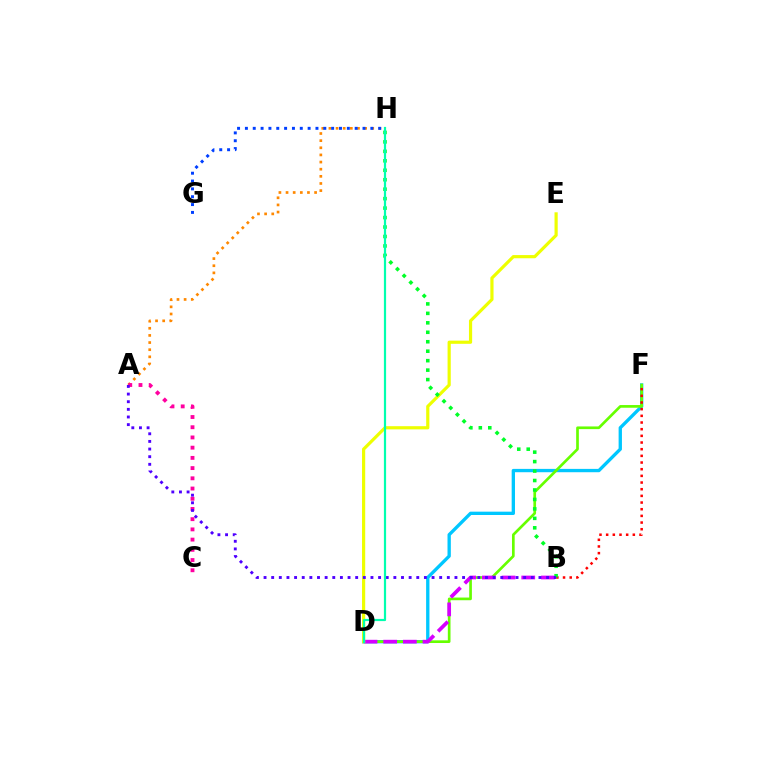{('D', 'F'): [{'color': '#00c7ff', 'line_style': 'solid', 'thickness': 2.4}, {'color': '#66ff00', 'line_style': 'solid', 'thickness': 1.93}], ('A', 'H'): [{'color': '#ff8800', 'line_style': 'dotted', 'thickness': 1.94}], ('A', 'C'): [{'color': '#ff00a0', 'line_style': 'dotted', 'thickness': 2.78}], ('B', 'D'): [{'color': '#d600ff', 'line_style': 'dashed', 'thickness': 2.67}], ('B', 'F'): [{'color': '#ff0000', 'line_style': 'dotted', 'thickness': 1.81}], ('D', 'E'): [{'color': '#eeff00', 'line_style': 'solid', 'thickness': 2.29}], ('B', 'H'): [{'color': '#00ff27', 'line_style': 'dotted', 'thickness': 2.57}], ('G', 'H'): [{'color': '#003fff', 'line_style': 'dotted', 'thickness': 2.13}], ('A', 'B'): [{'color': '#4f00ff', 'line_style': 'dotted', 'thickness': 2.07}], ('D', 'H'): [{'color': '#00ffaf', 'line_style': 'solid', 'thickness': 1.59}]}